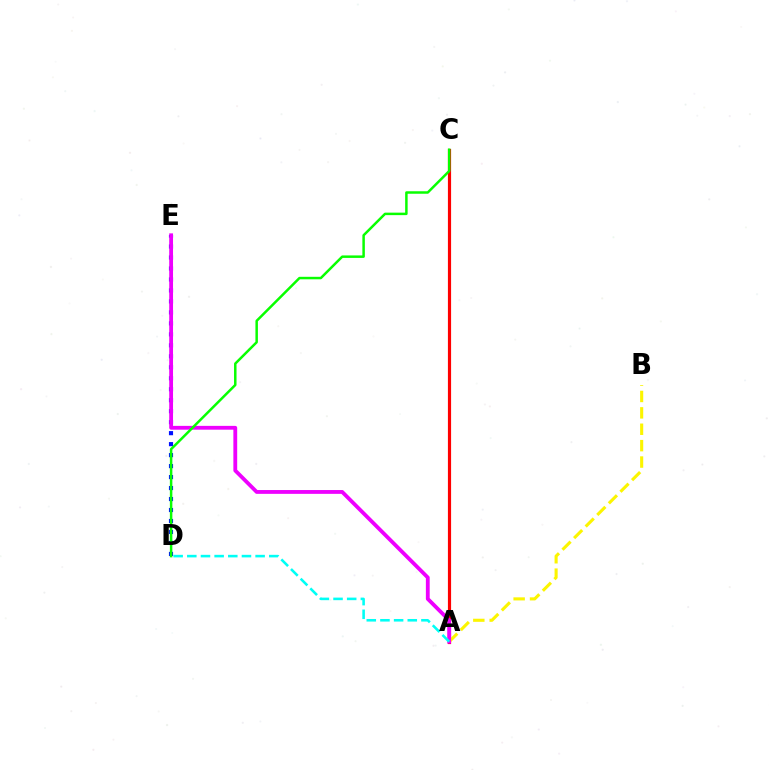{('A', 'C'): [{'color': '#ff0000', 'line_style': 'solid', 'thickness': 2.29}], ('A', 'B'): [{'color': '#fcf500', 'line_style': 'dashed', 'thickness': 2.23}], ('D', 'E'): [{'color': '#0010ff', 'line_style': 'dotted', 'thickness': 2.98}], ('A', 'E'): [{'color': '#ee00ff', 'line_style': 'solid', 'thickness': 2.75}], ('C', 'D'): [{'color': '#08ff00', 'line_style': 'solid', 'thickness': 1.79}], ('A', 'D'): [{'color': '#00fff6', 'line_style': 'dashed', 'thickness': 1.86}]}